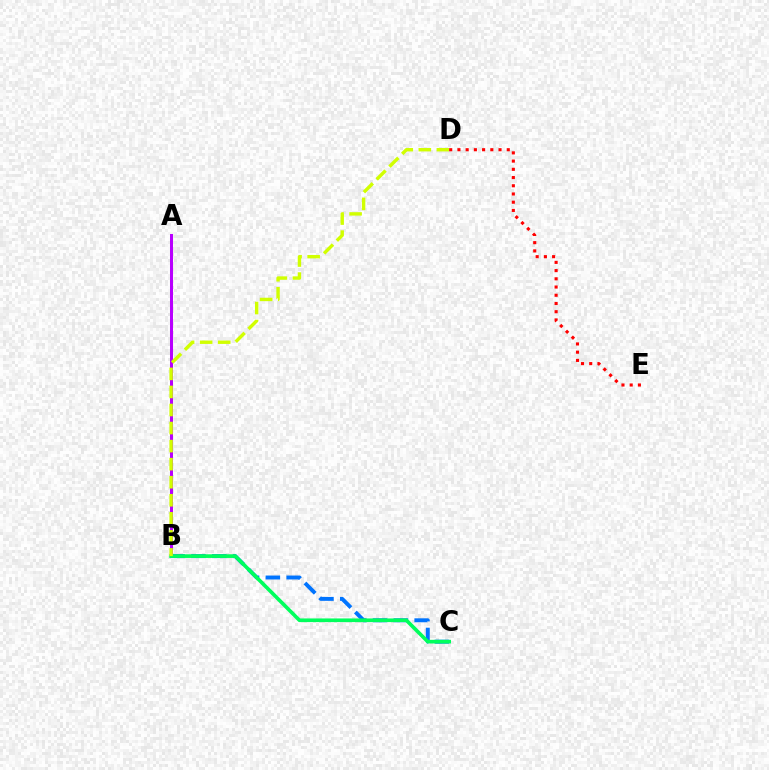{('A', 'B'): [{'color': '#b900ff', 'line_style': 'solid', 'thickness': 2.17}], ('B', 'C'): [{'color': '#0074ff', 'line_style': 'dashed', 'thickness': 2.83}, {'color': '#00ff5c', 'line_style': 'solid', 'thickness': 2.64}], ('B', 'D'): [{'color': '#d1ff00', 'line_style': 'dashed', 'thickness': 2.45}], ('D', 'E'): [{'color': '#ff0000', 'line_style': 'dotted', 'thickness': 2.23}]}